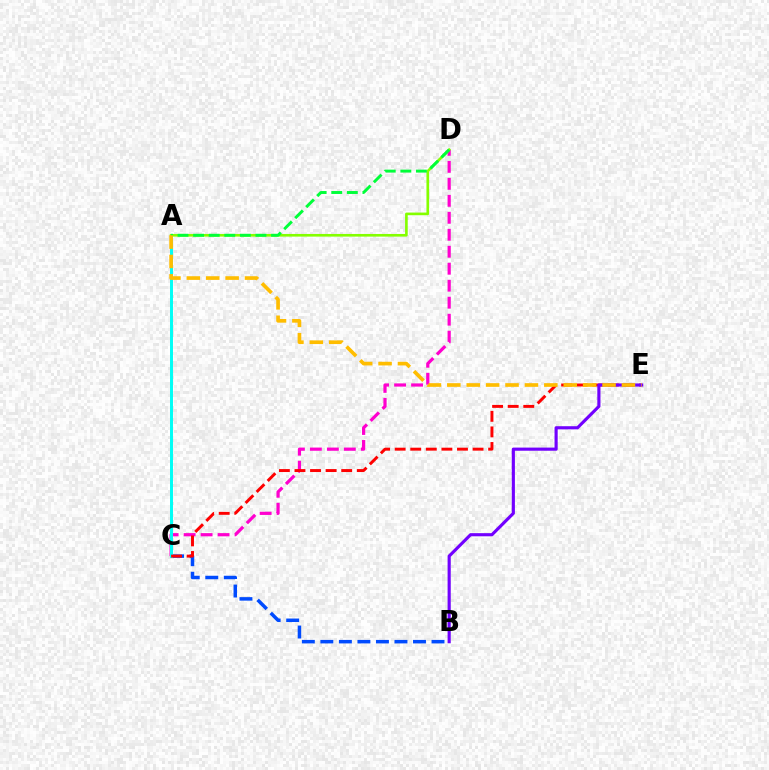{('C', 'D'): [{'color': '#ff00cf', 'line_style': 'dashed', 'thickness': 2.31}], ('B', 'C'): [{'color': '#004bff', 'line_style': 'dashed', 'thickness': 2.52}], ('A', 'C'): [{'color': '#00fff6', 'line_style': 'solid', 'thickness': 2.13}], ('C', 'E'): [{'color': '#ff0000', 'line_style': 'dashed', 'thickness': 2.12}], ('A', 'D'): [{'color': '#84ff00', 'line_style': 'solid', 'thickness': 1.9}, {'color': '#00ff39', 'line_style': 'dashed', 'thickness': 2.12}], ('B', 'E'): [{'color': '#7200ff', 'line_style': 'solid', 'thickness': 2.26}], ('A', 'E'): [{'color': '#ffbd00', 'line_style': 'dashed', 'thickness': 2.64}]}